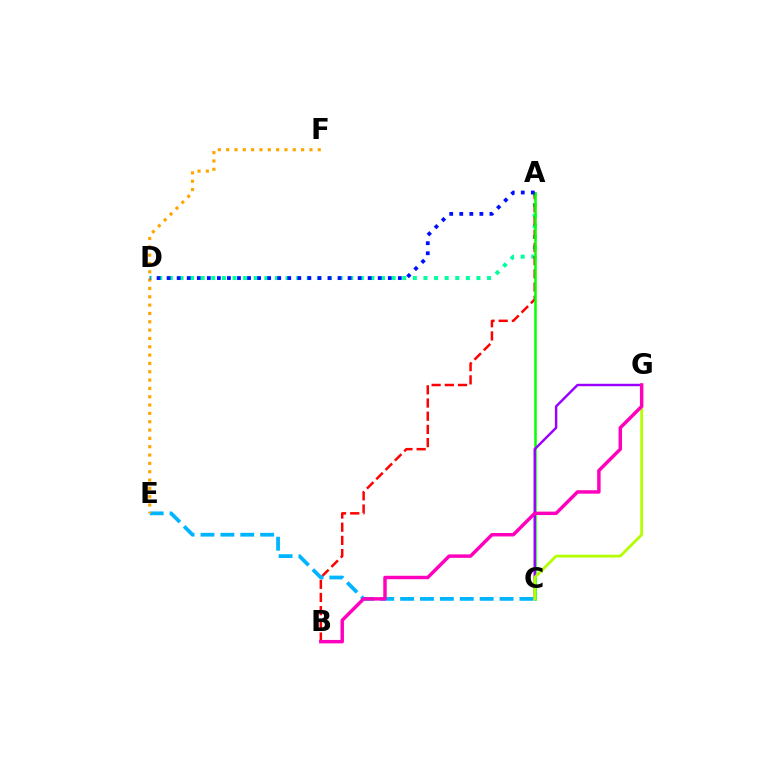{('A', 'D'): [{'color': '#00ff9d', 'line_style': 'dotted', 'thickness': 2.88}, {'color': '#0010ff', 'line_style': 'dotted', 'thickness': 2.73}], ('A', 'B'): [{'color': '#ff0000', 'line_style': 'dashed', 'thickness': 1.79}], ('A', 'C'): [{'color': '#08ff00', 'line_style': 'solid', 'thickness': 1.82}], ('C', 'G'): [{'color': '#9b00ff', 'line_style': 'solid', 'thickness': 1.75}, {'color': '#b3ff00', 'line_style': 'solid', 'thickness': 2.01}], ('C', 'E'): [{'color': '#00b5ff', 'line_style': 'dashed', 'thickness': 2.7}], ('E', 'F'): [{'color': '#ffa500', 'line_style': 'dotted', 'thickness': 2.26}], ('B', 'G'): [{'color': '#ff00bd', 'line_style': 'solid', 'thickness': 2.49}]}